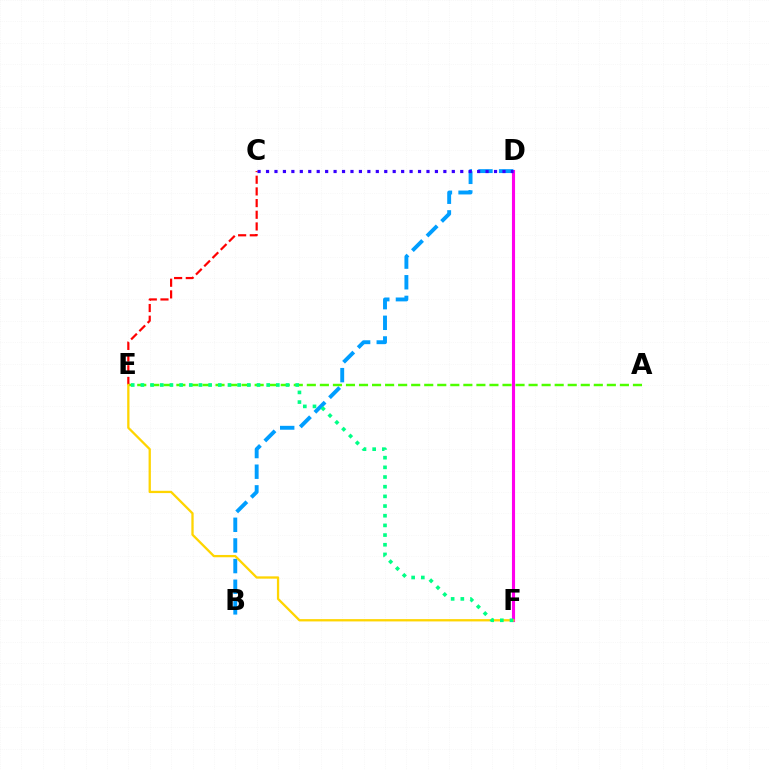{('A', 'E'): [{'color': '#4fff00', 'line_style': 'dashed', 'thickness': 1.77}], ('D', 'F'): [{'color': '#ff00ed', 'line_style': 'solid', 'thickness': 2.24}], ('B', 'D'): [{'color': '#009eff', 'line_style': 'dashed', 'thickness': 2.8}], ('C', 'E'): [{'color': '#ff0000', 'line_style': 'dashed', 'thickness': 1.59}], ('E', 'F'): [{'color': '#ffd500', 'line_style': 'solid', 'thickness': 1.65}, {'color': '#00ff86', 'line_style': 'dotted', 'thickness': 2.63}], ('C', 'D'): [{'color': '#3700ff', 'line_style': 'dotted', 'thickness': 2.29}]}